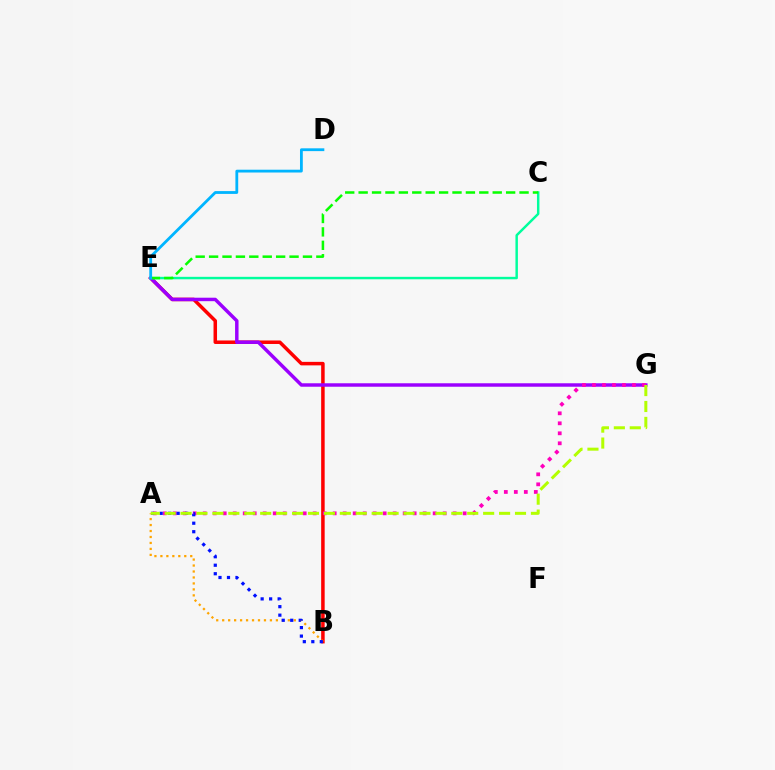{('B', 'E'): [{'color': '#ff0000', 'line_style': 'solid', 'thickness': 2.53}], ('A', 'B'): [{'color': '#ffa500', 'line_style': 'dotted', 'thickness': 1.62}, {'color': '#0010ff', 'line_style': 'dotted', 'thickness': 2.31}], ('E', 'G'): [{'color': '#9b00ff', 'line_style': 'solid', 'thickness': 2.49}], ('C', 'E'): [{'color': '#00ff9d', 'line_style': 'solid', 'thickness': 1.77}, {'color': '#08ff00', 'line_style': 'dashed', 'thickness': 1.82}], ('A', 'G'): [{'color': '#ff00bd', 'line_style': 'dotted', 'thickness': 2.72}, {'color': '#b3ff00', 'line_style': 'dashed', 'thickness': 2.16}], ('D', 'E'): [{'color': '#00b5ff', 'line_style': 'solid', 'thickness': 2.02}]}